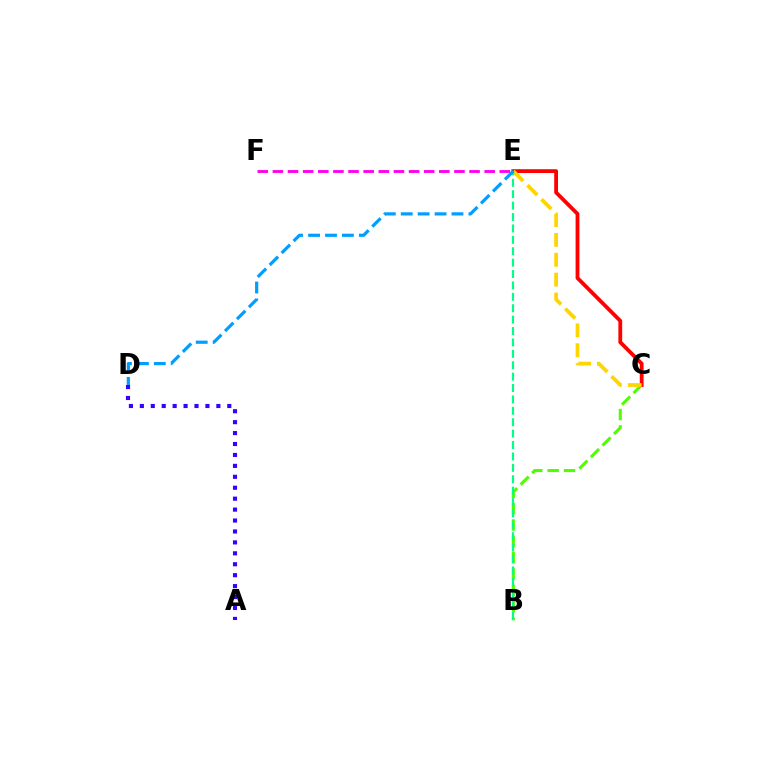{('B', 'C'): [{'color': '#4fff00', 'line_style': 'dashed', 'thickness': 2.22}], ('C', 'E'): [{'color': '#ff0000', 'line_style': 'solid', 'thickness': 2.74}, {'color': '#ffd500', 'line_style': 'dashed', 'thickness': 2.7}], ('B', 'E'): [{'color': '#00ff86', 'line_style': 'dashed', 'thickness': 1.55}], ('A', 'D'): [{'color': '#3700ff', 'line_style': 'dotted', 'thickness': 2.97}], ('E', 'F'): [{'color': '#ff00ed', 'line_style': 'dashed', 'thickness': 2.06}], ('D', 'E'): [{'color': '#009eff', 'line_style': 'dashed', 'thickness': 2.3}]}